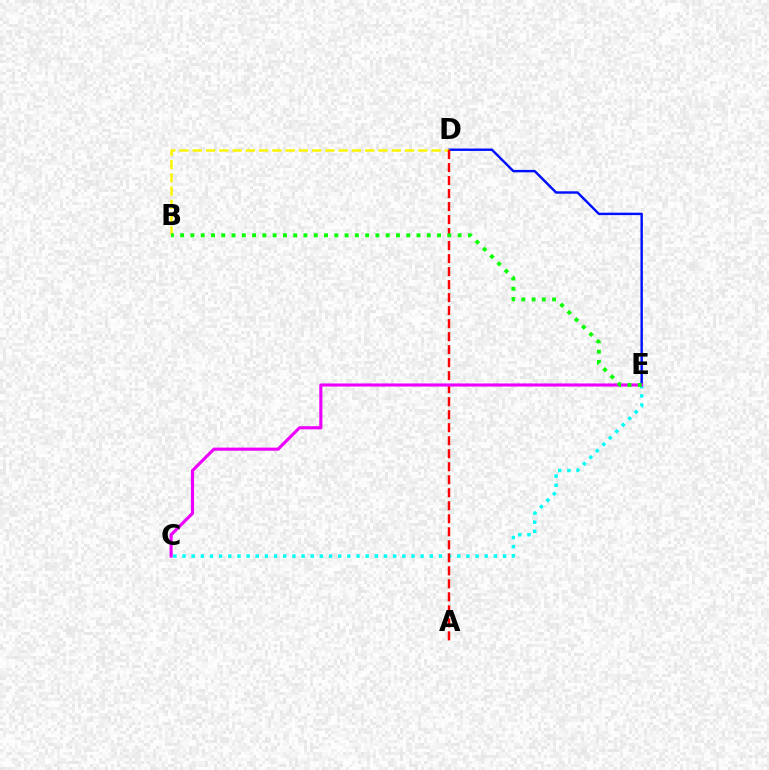{('C', 'E'): [{'color': '#00fff6', 'line_style': 'dotted', 'thickness': 2.49}, {'color': '#ee00ff', 'line_style': 'solid', 'thickness': 2.24}], ('D', 'E'): [{'color': '#0010ff', 'line_style': 'solid', 'thickness': 1.75}], ('B', 'D'): [{'color': '#fcf500', 'line_style': 'dashed', 'thickness': 1.8}], ('A', 'D'): [{'color': '#ff0000', 'line_style': 'dashed', 'thickness': 1.77}], ('B', 'E'): [{'color': '#08ff00', 'line_style': 'dotted', 'thickness': 2.79}]}